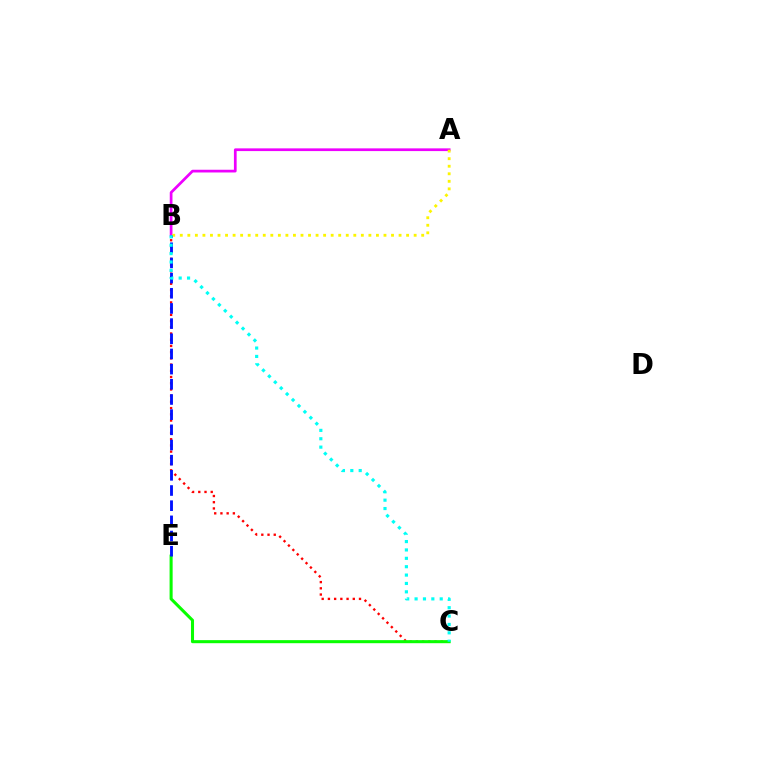{('A', 'B'): [{'color': '#ee00ff', 'line_style': 'solid', 'thickness': 1.96}, {'color': '#fcf500', 'line_style': 'dotted', 'thickness': 2.05}], ('B', 'C'): [{'color': '#ff0000', 'line_style': 'dotted', 'thickness': 1.69}, {'color': '#00fff6', 'line_style': 'dotted', 'thickness': 2.28}], ('C', 'E'): [{'color': '#08ff00', 'line_style': 'solid', 'thickness': 2.2}], ('B', 'E'): [{'color': '#0010ff', 'line_style': 'dashed', 'thickness': 2.06}]}